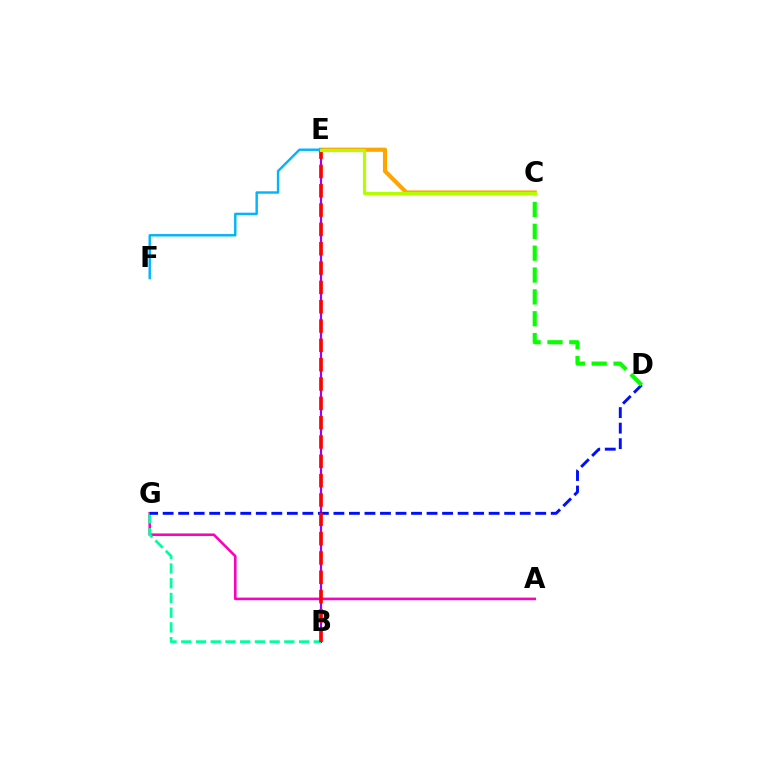{('C', 'E'): [{'color': '#ffa500', 'line_style': 'solid', 'thickness': 2.99}, {'color': '#b3ff00', 'line_style': 'solid', 'thickness': 2.31}], ('A', 'G'): [{'color': '#ff00bd', 'line_style': 'solid', 'thickness': 1.87}], ('B', 'E'): [{'color': '#9b00ff', 'line_style': 'solid', 'thickness': 1.57}, {'color': '#ff0000', 'line_style': 'dashed', 'thickness': 2.63}], ('B', 'G'): [{'color': '#00ff9d', 'line_style': 'dashed', 'thickness': 2.0}], ('D', 'G'): [{'color': '#0010ff', 'line_style': 'dashed', 'thickness': 2.11}], ('C', 'D'): [{'color': '#08ff00', 'line_style': 'dashed', 'thickness': 2.97}], ('E', 'F'): [{'color': '#00b5ff', 'line_style': 'solid', 'thickness': 1.75}]}